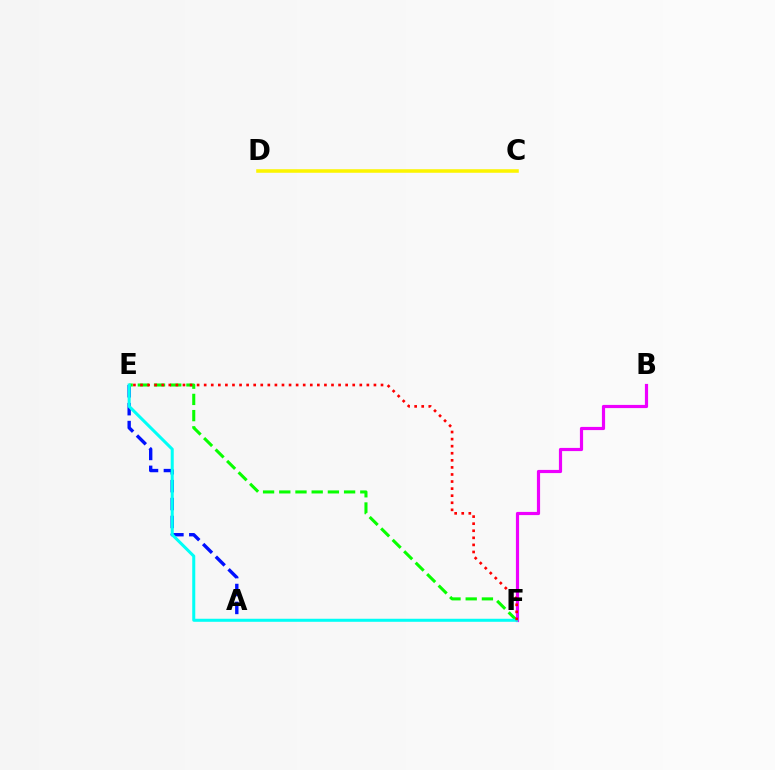{('A', 'E'): [{'color': '#0010ff', 'line_style': 'dashed', 'thickness': 2.43}], ('E', 'F'): [{'color': '#08ff00', 'line_style': 'dashed', 'thickness': 2.2}, {'color': '#00fff6', 'line_style': 'solid', 'thickness': 2.18}, {'color': '#ff0000', 'line_style': 'dotted', 'thickness': 1.92}], ('C', 'D'): [{'color': '#fcf500', 'line_style': 'solid', 'thickness': 2.55}], ('B', 'F'): [{'color': '#ee00ff', 'line_style': 'solid', 'thickness': 2.29}]}